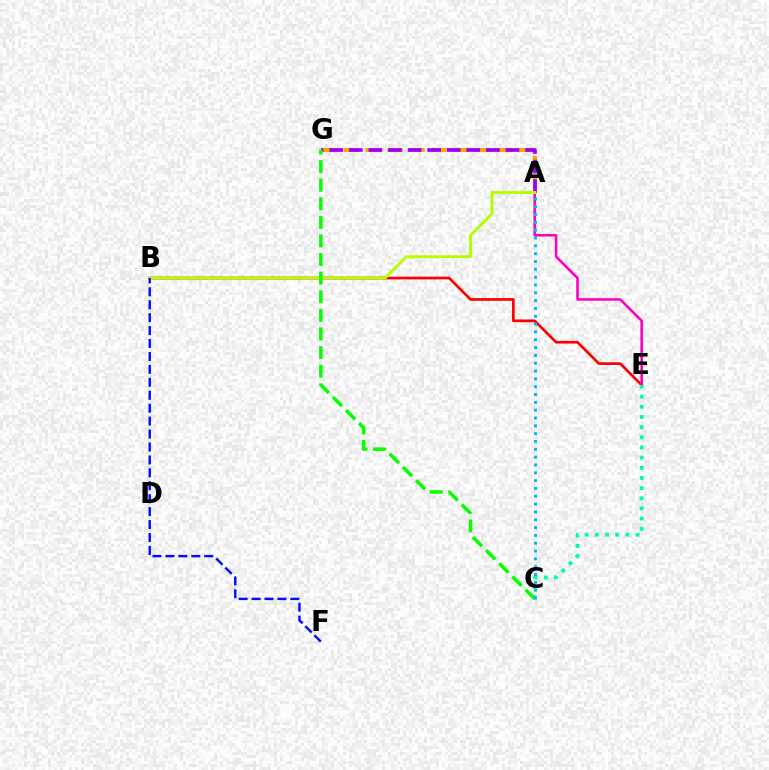{('A', 'G'): [{'color': '#ffa500', 'line_style': 'dashed', 'thickness': 2.98}, {'color': '#9b00ff', 'line_style': 'dashed', 'thickness': 2.66}], ('B', 'E'): [{'color': '#ff0000', 'line_style': 'solid', 'thickness': 1.94}], ('A', 'E'): [{'color': '#ff00bd', 'line_style': 'solid', 'thickness': 1.86}], ('C', 'E'): [{'color': '#00ff9d', 'line_style': 'dotted', 'thickness': 2.76}], ('A', 'B'): [{'color': '#b3ff00', 'line_style': 'solid', 'thickness': 2.08}], ('B', 'F'): [{'color': '#0010ff', 'line_style': 'dashed', 'thickness': 1.76}], ('C', 'G'): [{'color': '#08ff00', 'line_style': 'dashed', 'thickness': 2.53}], ('A', 'C'): [{'color': '#00b5ff', 'line_style': 'dotted', 'thickness': 2.13}]}